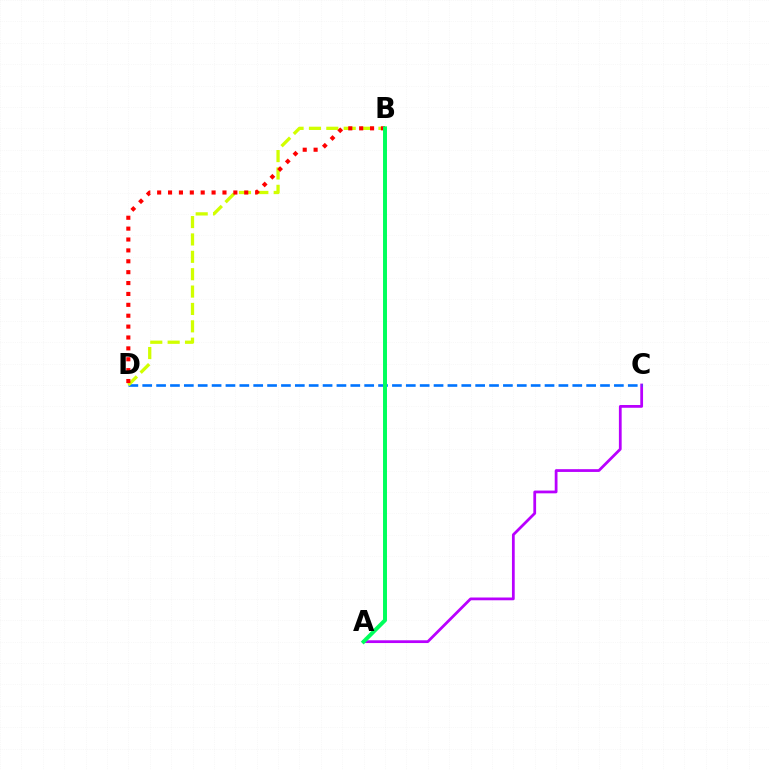{('A', 'C'): [{'color': '#b900ff', 'line_style': 'solid', 'thickness': 1.99}], ('C', 'D'): [{'color': '#0074ff', 'line_style': 'dashed', 'thickness': 1.88}], ('B', 'D'): [{'color': '#d1ff00', 'line_style': 'dashed', 'thickness': 2.36}, {'color': '#ff0000', 'line_style': 'dotted', 'thickness': 2.96}], ('A', 'B'): [{'color': '#00ff5c', 'line_style': 'solid', 'thickness': 2.84}]}